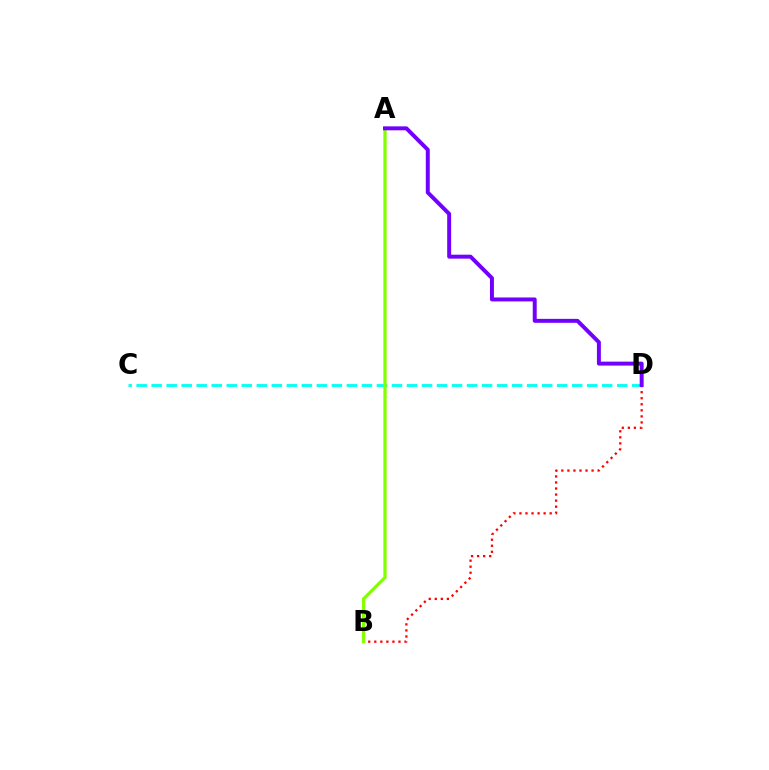{('B', 'D'): [{'color': '#ff0000', 'line_style': 'dotted', 'thickness': 1.64}], ('C', 'D'): [{'color': '#00fff6', 'line_style': 'dashed', 'thickness': 2.04}], ('A', 'B'): [{'color': '#84ff00', 'line_style': 'solid', 'thickness': 2.36}], ('A', 'D'): [{'color': '#7200ff', 'line_style': 'solid', 'thickness': 2.84}]}